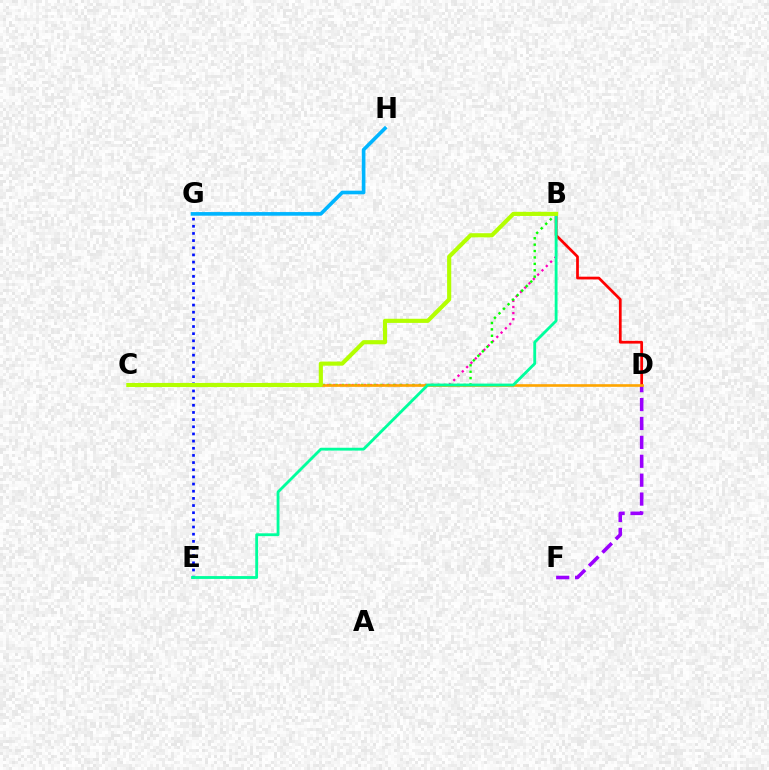{('B', 'C'): [{'color': '#ff00bd', 'line_style': 'dotted', 'thickness': 1.66}, {'color': '#08ff00', 'line_style': 'dotted', 'thickness': 1.74}, {'color': '#b3ff00', 'line_style': 'solid', 'thickness': 2.98}], ('E', 'G'): [{'color': '#0010ff', 'line_style': 'dotted', 'thickness': 1.95}], ('D', 'F'): [{'color': '#9b00ff', 'line_style': 'dashed', 'thickness': 2.57}], ('B', 'D'): [{'color': '#ff0000', 'line_style': 'solid', 'thickness': 1.97}], ('G', 'H'): [{'color': '#00b5ff', 'line_style': 'solid', 'thickness': 2.62}], ('C', 'D'): [{'color': '#ffa500', 'line_style': 'solid', 'thickness': 1.9}], ('B', 'E'): [{'color': '#00ff9d', 'line_style': 'solid', 'thickness': 2.04}]}